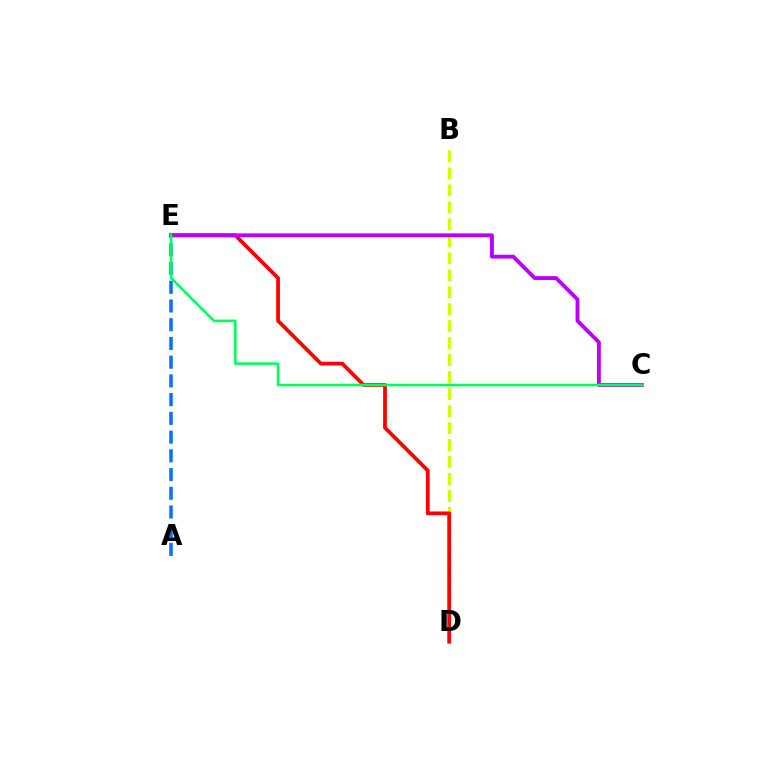{('B', 'D'): [{'color': '#d1ff00', 'line_style': 'dashed', 'thickness': 2.31}], ('D', 'E'): [{'color': '#ff0000', 'line_style': 'solid', 'thickness': 2.71}], ('A', 'E'): [{'color': '#0074ff', 'line_style': 'dashed', 'thickness': 2.54}], ('C', 'E'): [{'color': '#b900ff', 'line_style': 'solid', 'thickness': 2.77}, {'color': '#00ff5c', 'line_style': 'solid', 'thickness': 1.87}]}